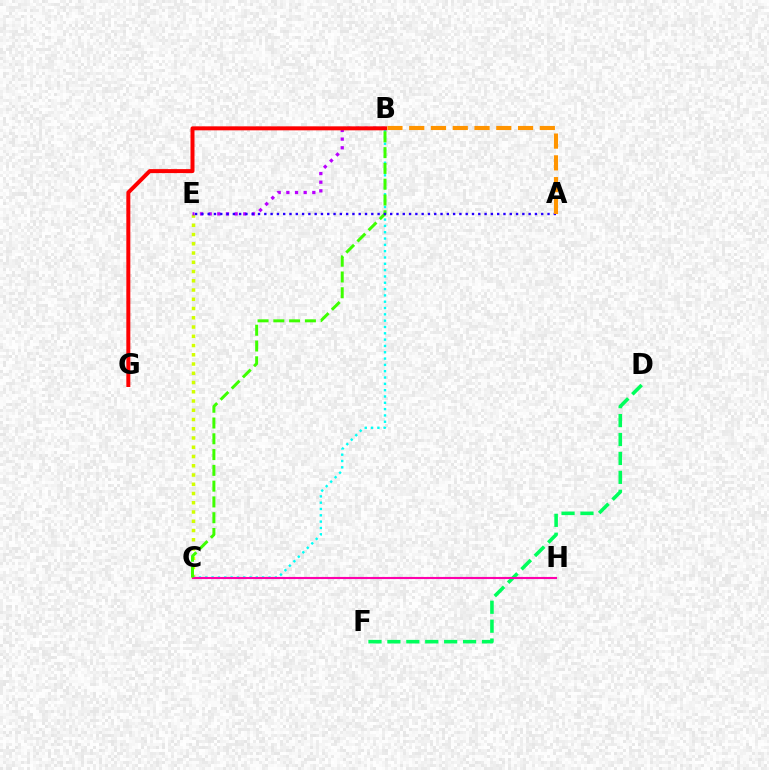{('C', 'E'): [{'color': '#d1ff00', 'line_style': 'dotted', 'thickness': 2.51}], ('C', 'H'): [{'color': '#0074ff', 'line_style': 'dotted', 'thickness': 1.5}, {'color': '#ff00ac', 'line_style': 'solid', 'thickness': 1.51}], ('D', 'F'): [{'color': '#00ff5c', 'line_style': 'dashed', 'thickness': 2.57}], ('B', 'E'): [{'color': '#b900ff', 'line_style': 'dotted', 'thickness': 2.35}], ('B', 'C'): [{'color': '#00fff6', 'line_style': 'dotted', 'thickness': 1.72}, {'color': '#3dff00', 'line_style': 'dashed', 'thickness': 2.14}], ('B', 'G'): [{'color': '#ff0000', 'line_style': 'solid', 'thickness': 2.87}], ('A', 'E'): [{'color': '#2500ff', 'line_style': 'dotted', 'thickness': 1.71}], ('A', 'B'): [{'color': '#ff9400', 'line_style': 'dashed', 'thickness': 2.96}]}